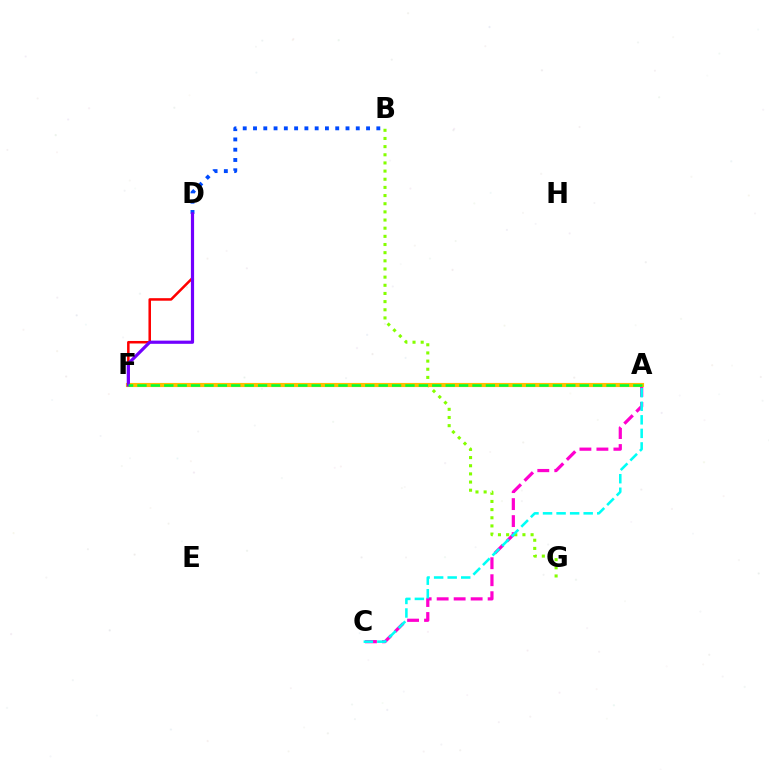{('A', 'C'): [{'color': '#ff00cf', 'line_style': 'dashed', 'thickness': 2.31}, {'color': '#00fff6', 'line_style': 'dashed', 'thickness': 1.84}], ('D', 'F'): [{'color': '#ff0000', 'line_style': 'solid', 'thickness': 1.82}, {'color': '#7200ff', 'line_style': 'solid', 'thickness': 2.3}], ('B', 'G'): [{'color': '#84ff00', 'line_style': 'dotted', 'thickness': 2.22}], ('B', 'D'): [{'color': '#004bff', 'line_style': 'dotted', 'thickness': 2.79}], ('A', 'F'): [{'color': '#ffbd00', 'line_style': 'solid', 'thickness': 2.97}, {'color': '#00ff39', 'line_style': 'dashed', 'thickness': 1.82}]}